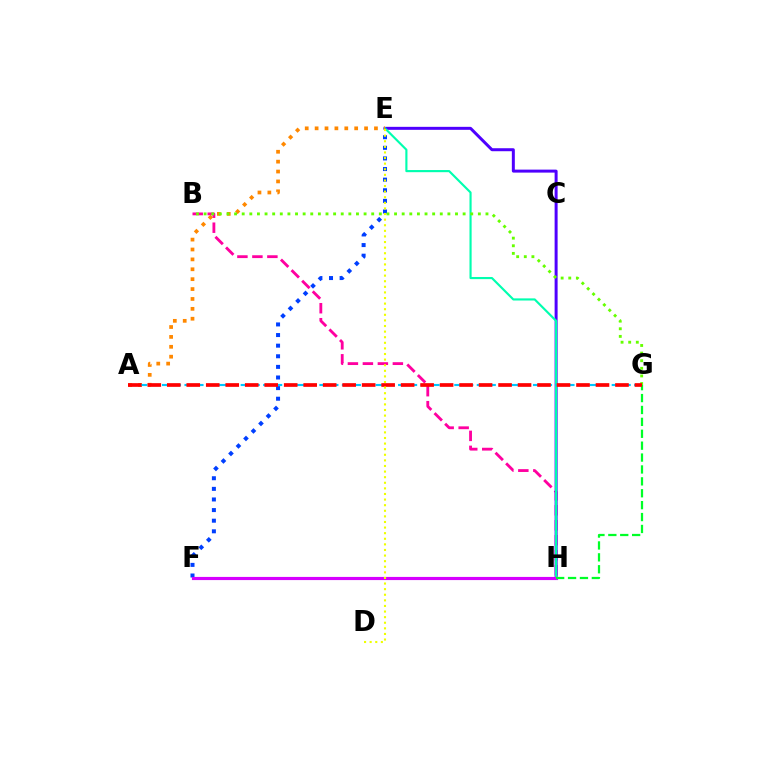{('B', 'H'): [{'color': '#ff00a0', 'line_style': 'dashed', 'thickness': 2.04}], ('E', 'H'): [{'color': '#4f00ff', 'line_style': 'solid', 'thickness': 2.15}, {'color': '#00ffaf', 'line_style': 'solid', 'thickness': 1.54}], ('E', 'F'): [{'color': '#003fff', 'line_style': 'dotted', 'thickness': 2.88}], ('F', 'H'): [{'color': '#d600ff', 'line_style': 'solid', 'thickness': 2.27}], ('A', 'E'): [{'color': '#ff8800', 'line_style': 'dotted', 'thickness': 2.69}], ('A', 'G'): [{'color': '#00c7ff', 'line_style': 'dashed', 'thickness': 1.53}, {'color': '#ff0000', 'line_style': 'dashed', 'thickness': 2.65}], ('G', 'H'): [{'color': '#00ff27', 'line_style': 'dashed', 'thickness': 1.62}], ('B', 'G'): [{'color': '#66ff00', 'line_style': 'dotted', 'thickness': 2.07}], ('D', 'E'): [{'color': '#eeff00', 'line_style': 'dotted', 'thickness': 1.52}]}